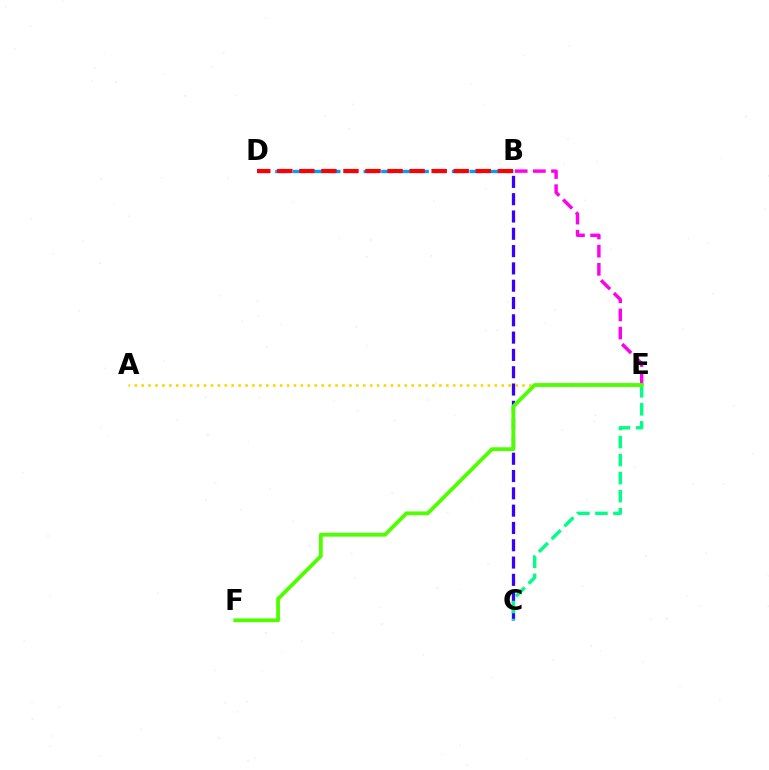{('B', 'D'): [{'color': '#009eff', 'line_style': 'dashed', 'thickness': 2.4}, {'color': '#ff0000', 'line_style': 'dashed', 'thickness': 3.0}], ('B', 'C'): [{'color': '#3700ff', 'line_style': 'dashed', 'thickness': 2.35}], ('C', 'E'): [{'color': '#00ff86', 'line_style': 'dashed', 'thickness': 2.45}], ('A', 'E'): [{'color': '#ffd500', 'line_style': 'dotted', 'thickness': 1.88}], ('B', 'E'): [{'color': '#ff00ed', 'line_style': 'dashed', 'thickness': 2.47}], ('E', 'F'): [{'color': '#4fff00', 'line_style': 'solid', 'thickness': 2.75}]}